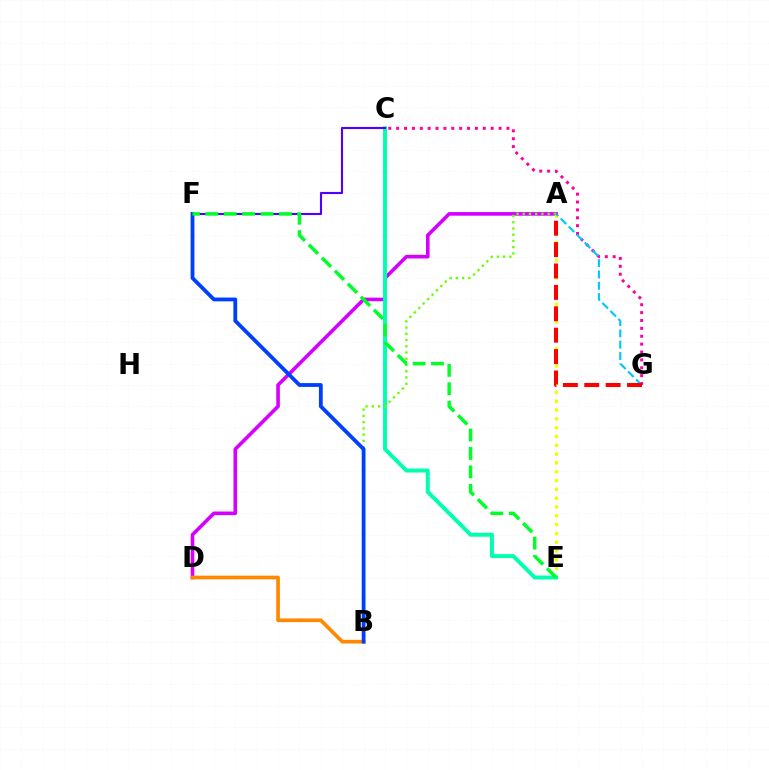{('A', 'D'): [{'color': '#d600ff', 'line_style': 'solid', 'thickness': 2.61}], ('A', 'E'): [{'color': '#eeff00', 'line_style': 'dotted', 'thickness': 2.39}], ('C', 'G'): [{'color': '#ff00a0', 'line_style': 'dotted', 'thickness': 2.14}], ('C', 'E'): [{'color': '#00ffaf', 'line_style': 'solid', 'thickness': 2.85}], ('A', 'B'): [{'color': '#66ff00', 'line_style': 'dotted', 'thickness': 1.7}], ('C', 'F'): [{'color': '#4f00ff', 'line_style': 'solid', 'thickness': 1.54}], ('B', 'D'): [{'color': '#ff8800', 'line_style': 'solid', 'thickness': 2.64}], ('A', 'G'): [{'color': '#00c7ff', 'line_style': 'dashed', 'thickness': 1.54}, {'color': '#ff0000', 'line_style': 'dashed', 'thickness': 2.91}], ('B', 'F'): [{'color': '#003fff', 'line_style': 'solid', 'thickness': 2.74}], ('E', 'F'): [{'color': '#00ff27', 'line_style': 'dashed', 'thickness': 2.5}]}